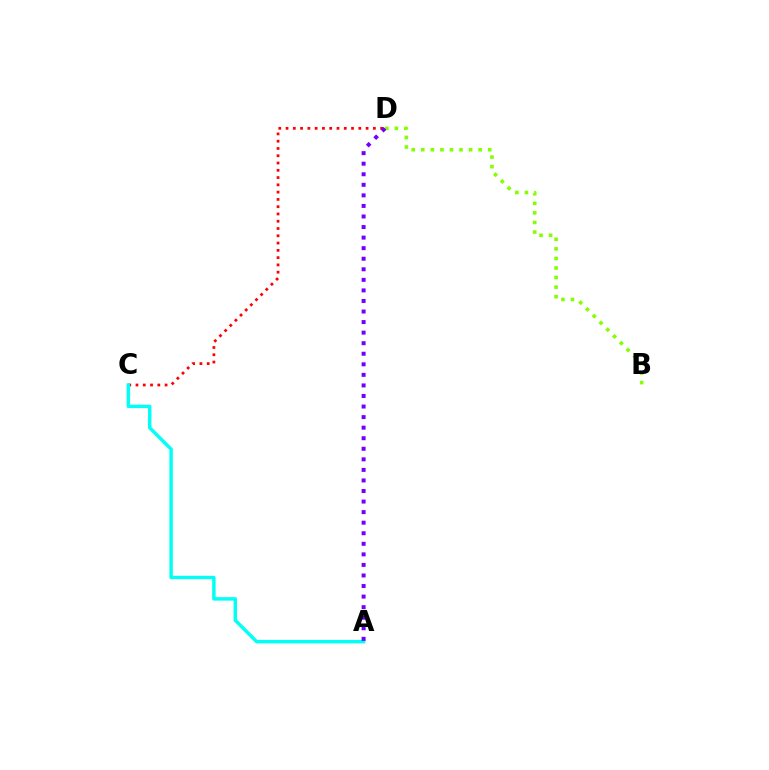{('C', 'D'): [{'color': '#ff0000', 'line_style': 'dotted', 'thickness': 1.98}], ('A', 'C'): [{'color': '#00fff6', 'line_style': 'solid', 'thickness': 2.46}], ('B', 'D'): [{'color': '#84ff00', 'line_style': 'dotted', 'thickness': 2.6}], ('A', 'D'): [{'color': '#7200ff', 'line_style': 'dotted', 'thickness': 2.87}]}